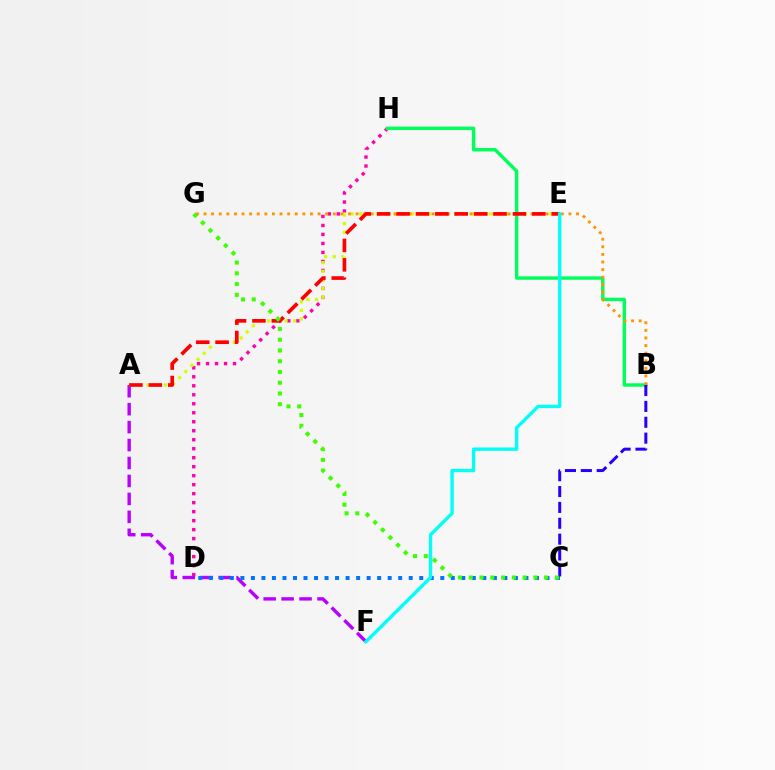{('D', 'H'): [{'color': '#ff00ac', 'line_style': 'dotted', 'thickness': 2.44}], ('A', 'F'): [{'color': '#b900ff', 'line_style': 'dashed', 'thickness': 2.44}], ('A', 'E'): [{'color': '#d1ff00', 'line_style': 'dotted', 'thickness': 2.35}, {'color': '#ff0000', 'line_style': 'dashed', 'thickness': 2.64}], ('B', 'H'): [{'color': '#00ff5c', 'line_style': 'solid', 'thickness': 2.46}], ('B', 'G'): [{'color': '#ff9400', 'line_style': 'dotted', 'thickness': 2.07}], ('C', 'D'): [{'color': '#0074ff', 'line_style': 'dotted', 'thickness': 2.86}], ('B', 'C'): [{'color': '#2500ff', 'line_style': 'dashed', 'thickness': 2.16}], ('C', 'G'): [{'color': '#3dff00', 'line_style': 'dotted', 'thickness': 2.92}], ('E', 'F'): [{'color': '#00fff6', 'line_style': 'solid', 'thickness': 2.42}]}